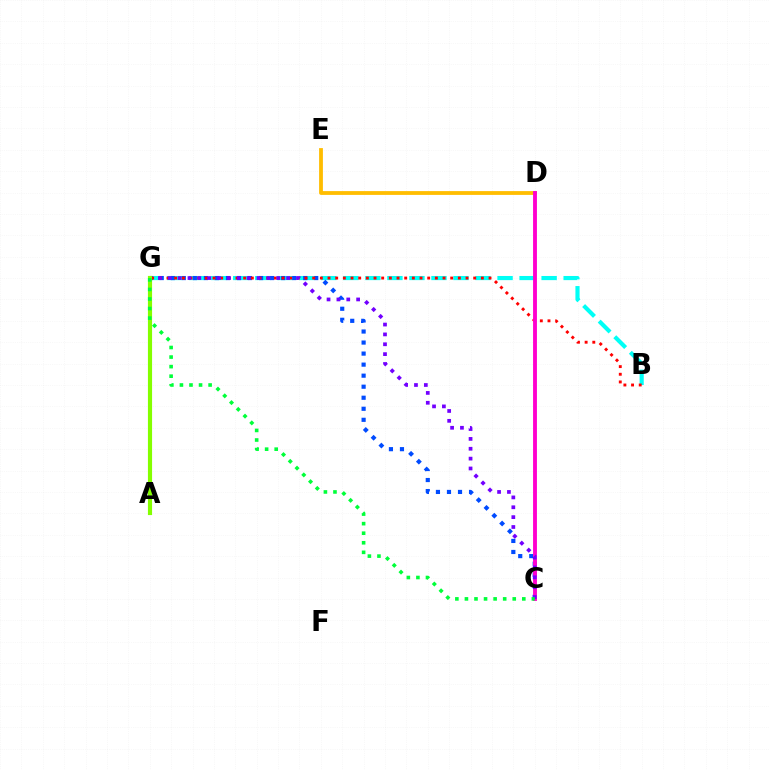{('D', 'E'): [{'color': '#ffbd00', 'line_style': 'solid', 'thickness': 2.74}], ('B', 'G'): [{'color': '#00fff6', 'line_style': 'dashed', 'thickness': 2.99}, {'color': '#ff0000', 'line_style': 'dotted', 'thickness': 2.08}], ('C', 'G'): [{'color': '#004bff', 'line_style': 'dotted', 'thickness': 3.0}, {'color': '#7200ff', 'line_style': 'dotted', 'thickness': 2.68}, {'color': '#00ff39', 'line_style': 'dotted', 'thickness': 2.6}], ('C', 'D'): [{'color': '#ff00cf', 'line_style': 'solid', 'thickness': 2.79}], ('A', 'G'): [{'color': '#84ff00', 'line_style': 'solid', 'thickness': 2.98}]}